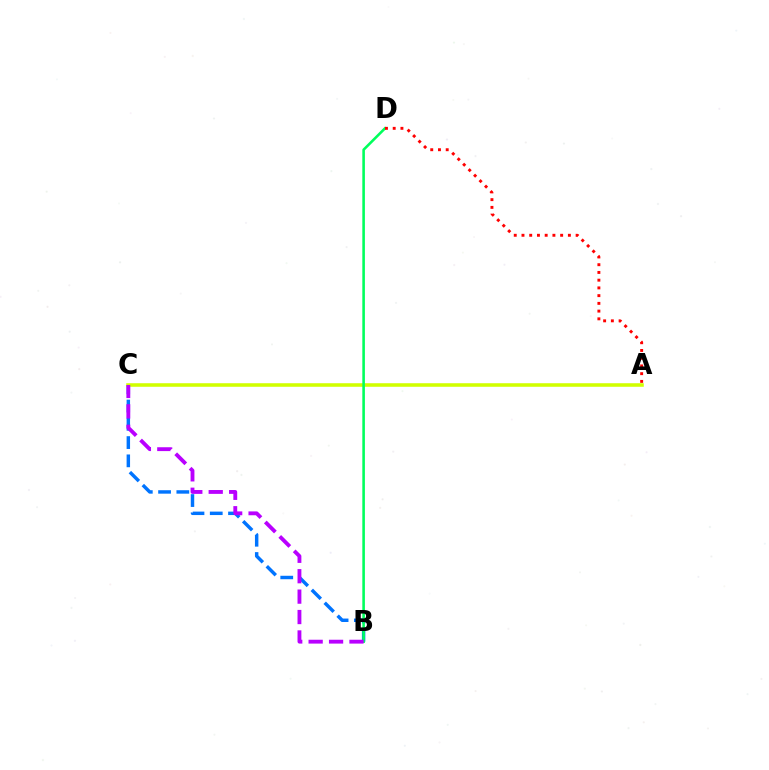{('B', 'C'): [{'color': '#0074ff', 'line_style': 'dashed', 'thickness': 2.48}, {'color': '#b900ff', 'line_style': 'dashed', 'thickness': 2.77}], ('A', 'C'): [{'color': '#d1ff00', 'line_style': 'solid', 'thickness': 2.56}], ('B', 'D'): [{'color': '#00ff5c', 'line_style': 'solid', 'thickness': 1.86}], ('A', 'D'): [{'color': '#ff0000', 'line_style': 'dotted', 'thickness': 2.1}]}